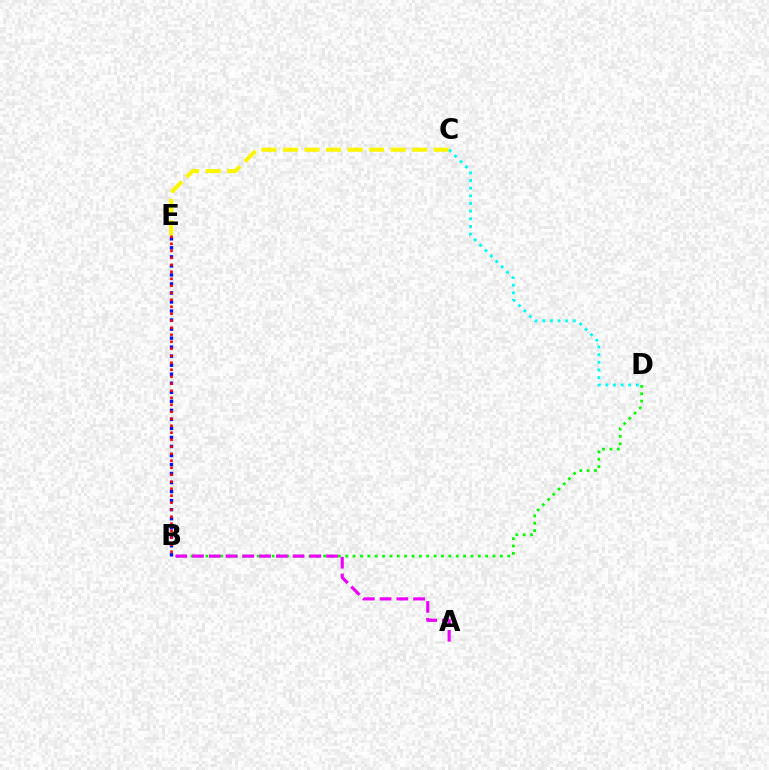{('C', 'E'): [{'color': '#fcf500', 'line_style': 'dashed', 'thickness': 2.93}], ('B', 'D'): [{'color': '#08ff00', 'line_style': 'dotted', 'thickness': 2.0}], ('B', 'E'): [{'color': '#0010ff', 'line_style': 'dotted', 'thickness': 2.45}, {'color': '#ff0000', 'line_style': 'dotted', 'thickness': 1.9}], ('A', 'B'): [{'color': '#ee00ff', 'line_style': 'dashed', 'thickness': 2.28}], ('C', 'D'): [{'color': '#00fff6', 'line_style': 'dotted', 'thickness': 2.08}]}